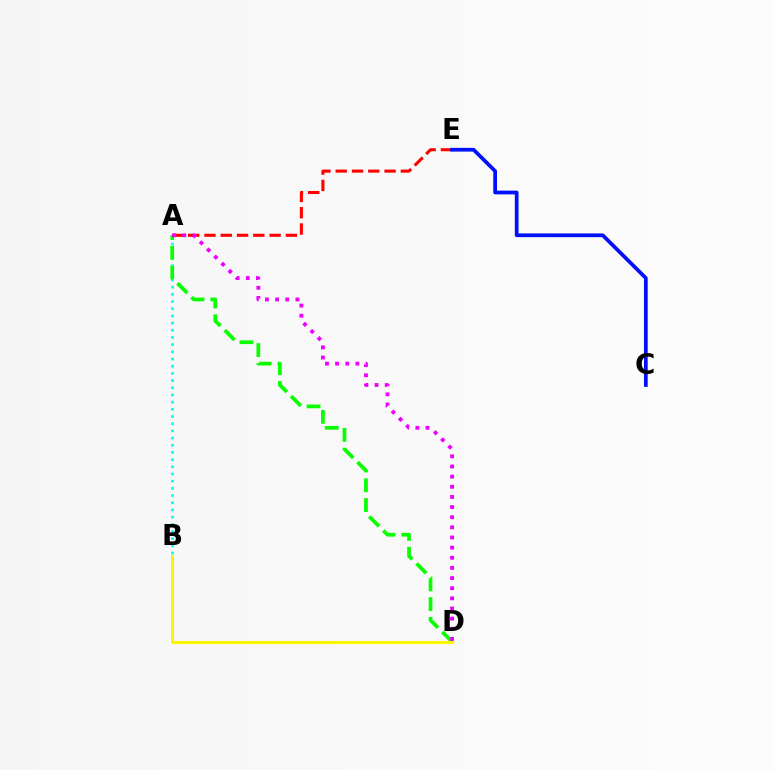{('A', 'B'): [{'color': '#00fff6', 'line_style': 'dotted', 'thickness': 1.95}], ('A', 'D'): [{'color': '#08ff00', 'line_style': 'dashed', 'thickness': 2.69}, {'color': '#ee00ff', 'line_style': 'dotted', 'thickness': 2.76}], ('A', 'E'): [{'color': '#ff0000', 'line_style': 'dashed', 'thickness': 2.21}], ('C', 'E'): [{'color': '#0010ff', 'line_style': 'solid', 'thickness': 2.69}], ('B', 'D'): [{'color': '#fcf500', 'line_style': 'solid', 'thickness': 2.14}]}